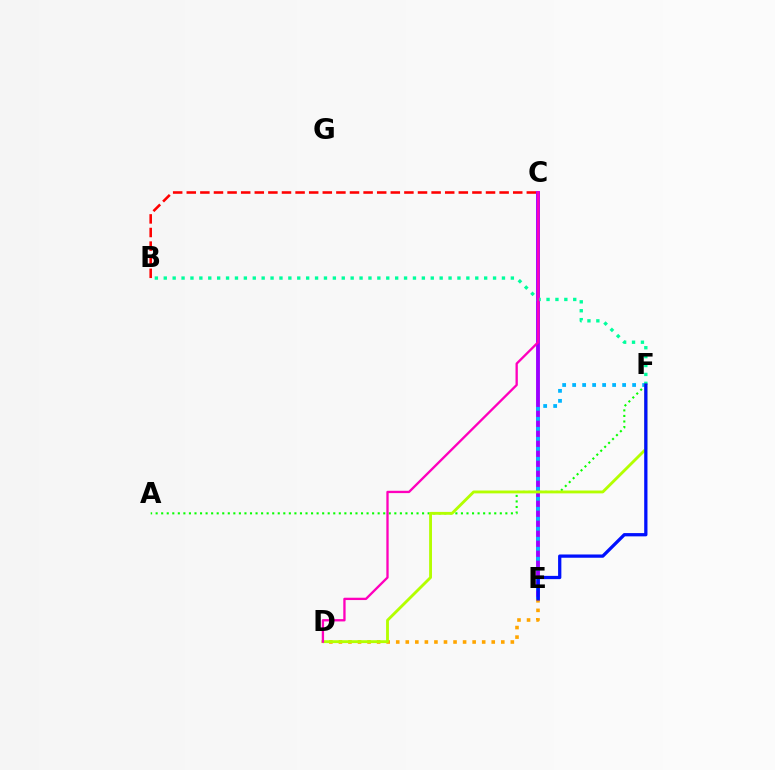{('C', 'E'): [{'color': '#9b00ff', 'line_style': 'solid', 'thickness': 2.78}], ('E', 'F'): [{'color': '#00b5ff', 'line_style': 'dotted', 'thickness': 2.72}, {'color': '#0010ff', 'line_style': 'solid', 'thickness': 2.35}], ('A', 'F'): [{'color': '#08ff00', 'line_style': 'dotted', 'thickness': 1.51}], ('B', 'C'): [{'color': '#ff0000', 'line_style': 'dashed', 'thickness': 1.85}], ('D', 'E'): [{'color': '#ffa500', 'line_style': 'dotted', 'thickness': 2.59}], ('B', 'F'): [{'color': '#00ff9d', 'line_style': 'dotted', 'thickness': 2.42}], ('D', 'F'): [{'color': '#b3ff00', 'line_style': 'solid', 'thickness': 2.05}], ('C', 'D'): [{'color': '#ff00bd', 'line_style': 'solid', 'thickness': 1.67}]}